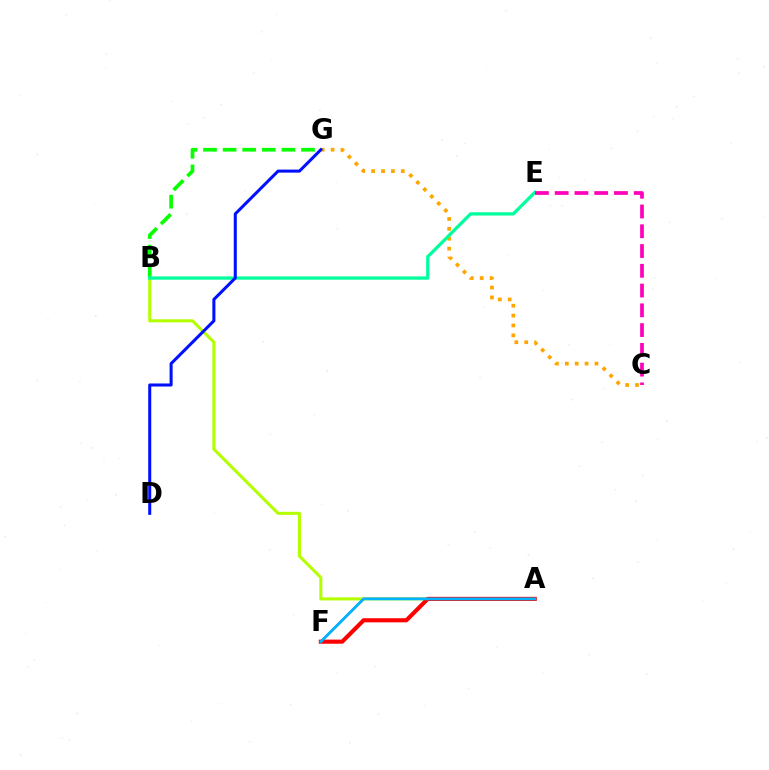{('A', 'B'): [{'color': '#b3ff00', 'line_style': 'solid', 'thickness': 2.2}], ('A', 'F'): [{'color': '#9b00ff', 'line_style': 'solid', 'thickness': 1.5}, {'color': '#ff0000', 'line_style': 'solid', 'thickness': 2.96}, {'color': '#00b5ff', 'line_style': 'solid', 'thickness': 1.98}], ('B', 'G'): [{'color': '#08ff00', 'line_style': 'dashed', 'thickness': 2.66}], ('C', 'G'): [{'color': '#ffa500', 'line_style': 'dotted', 'thickness': 2.69}], ('B', 'E'): [{'color': '#00ff9d', 'line_style': 'solid', 'thickness': 2.36}], ('D', 'G'): [{'color': '#0010ff', 'line_style': 'solid', 'thickness': 2.19}], ('C', 'E'): [{'color': '#ff00bd', 'line_style': 'dashed', 'thickness': 2.69}]}